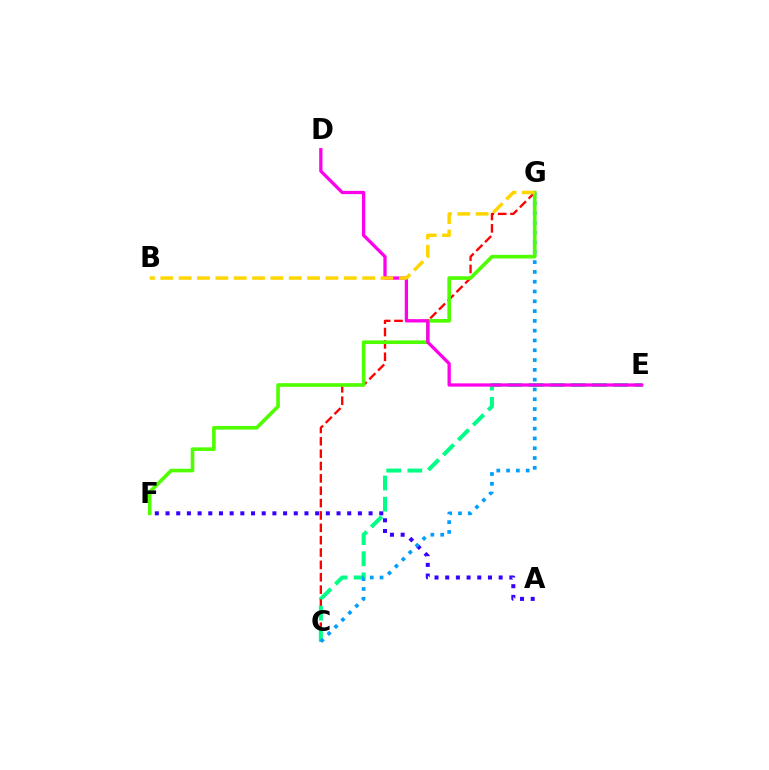{('C', 'G'): [{'color': '#ff0000', 'line_style': 'dashed', 'thickness': 1.68}, {'color': '#009eff', 'line_style': 'dotted', 'thickness': 2.66}], ('A', 'F'): [{'color': '#3700ff', 'line_style': 'dotted', 'thickness': 2.9}], ('C', 'E'): [{'color': '#00ff86', 'line_style': 'dashed', 'thickness': 2.87}], ('F', 'G'): [{'color': '#4fff00', 'line_style': 'solid', 'thickness': 2.61}], ('D', 'E'): [{'color': '#ff00ed', 'line_style': 'solid', 'thickness': 2.37}], ('B', 'G'): [{'color': '#ffd500', 'line_style': 'dashed', 'thickness': 2.49}]}